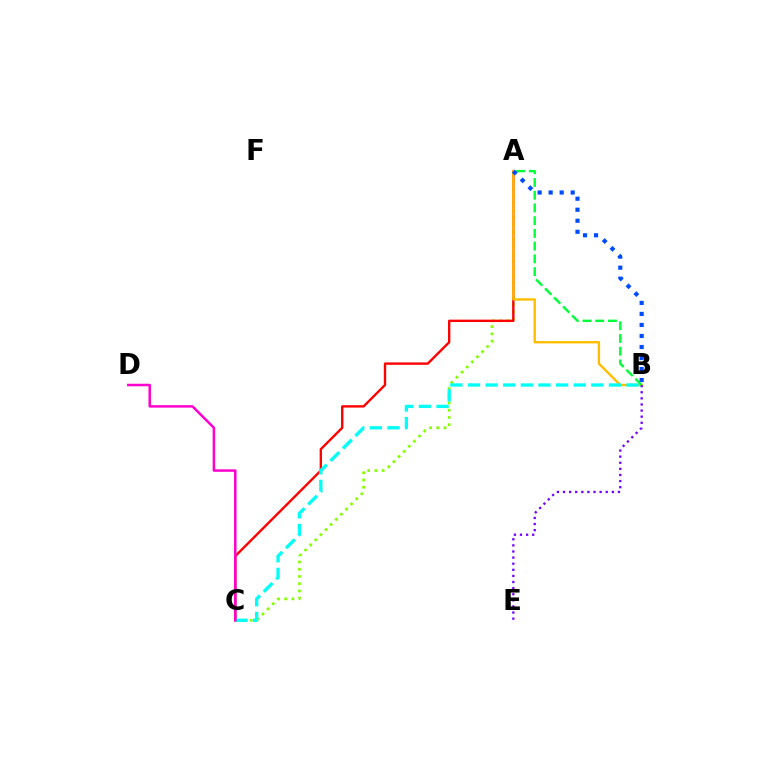{('A', 'C'): [{'color': '#84ff00', 'line_style': 'dotted', 'thickness': 1.97}, {'color': '#ff0000', 'line_style': 'solid', 'thickness': 1.72}], ('A', 'B'): [{'color': '#ffbd00', 'line_style': 'solid', 'thickness': 1.71}, {'color': '#00ff39', 'line_style': 'dashed', 'thickness': 1.73}, {'color': '#004bff', 'line_style': 'dotted', 'thickness': 2.99}], ('B', 'C'): [{'color': '#00fff6', 'line_style': 'dashed', 'thickness': 2.39}], ('B', 'E'): [{'color': '#7200ff', 'line_style': 'dotted', 'thickness': 1.66}], ('C', 'D'): [{'color': '#ff00cf', 'line_style': 'solid', 'thickness': 1.8}]}